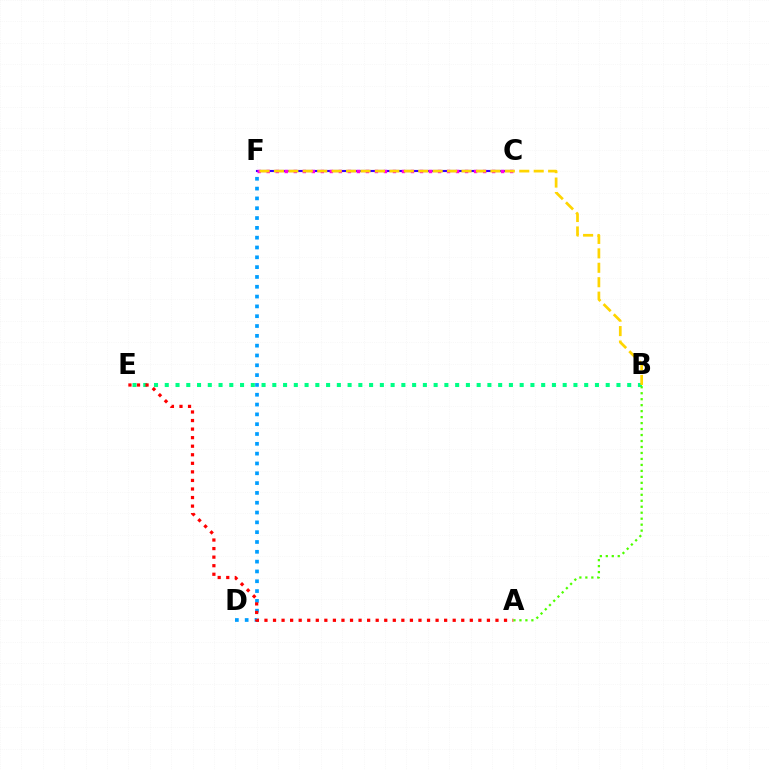{('B', 'E'): [{'color': '#00ff86', 'line_style': 'dotted', 'thickness': 2.92}], ('D', 'F'): [{'color': '#009eff', 'line_style': 'dotted', 'thickness': 2.67}], ('A', 'E'): [{'color': '#ff0000', 'line_style': 'dotted', 'thickness': 2.32}], ('A', 'B'): [{'color': '#4fff00', 'line_style': 'dotted', 'thickness': 1.62}], ('C', 'F'): [{'color': '#3700ff', 'line_style': 'solid', 'thickness': 1.53}, {'color': '#ff00ed', 'line_style': 'dotted', 'thickness': 2.45}], ('B', 'F'): [{'color': '#ffd500', 'line_style': 'dashed', 'thickness': 1.96}]}